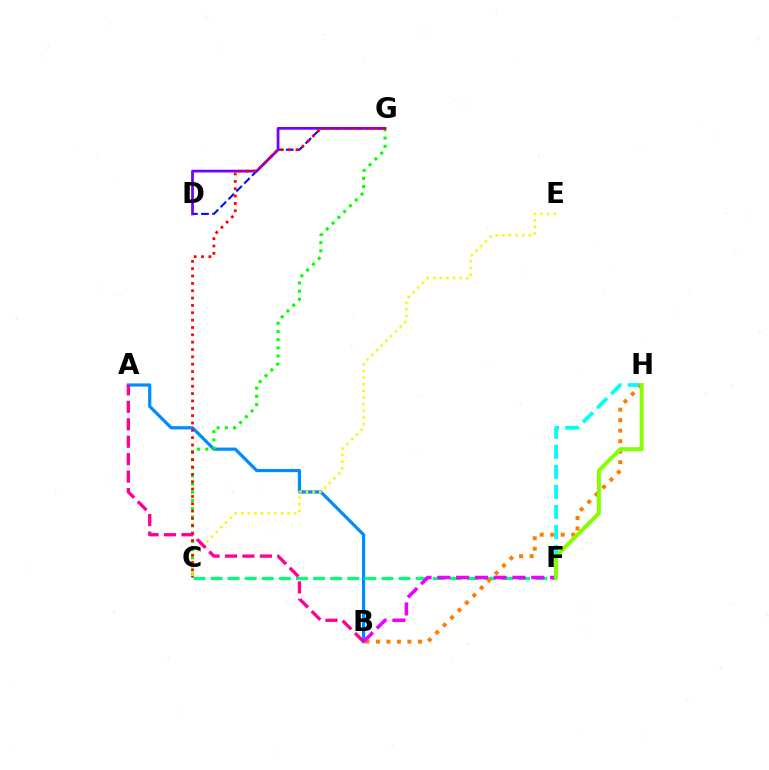{('A', 'B'): [{'color': '#008cff', 'line_style': 'solid', 'thickness': 2.31}, {'color': '#ff0094', 'line_style': 'dashed', 'thickness': 2.37}], ('C', 'G'): [{'color': '#08ff00', 'line_style': 'dotted', 'thickness': 2.23}, {'color': '#ff0000', 'line_style': 'dotted', 'thickness': 2.0}], ('C', 'F'): [{'color': '#00ff74', 'line_style': 'dashed', 'thickness': 2.32}], ('D', 'G'): [{'color': '#0010ff', 'line_style': 'dashed', 'thickness': 1.51}, {'color': '#7200ff', 'line_style': 'solid', 'thickness': 1.97}], ('F', 'H'): [{'color': '#00fff6', 'line_style': 'dashed', 'thickness': 2.72}, {'color': '#84ff00', 'line_style': 'solid', 'thickness': 2.84}], ('B', 'H'): [{'color': '#ff7c00', 'line_style': 'dotted', 'thickness': 2.85}], ('B', 'F'): [{'color': '#ee00ff', 'line_style': 'dashed', 'thickness': 2.55}], ('C', 'E'): [{'color': '#fcf500', 'line_style': 'dotted', 'thickness': 1.8}]}